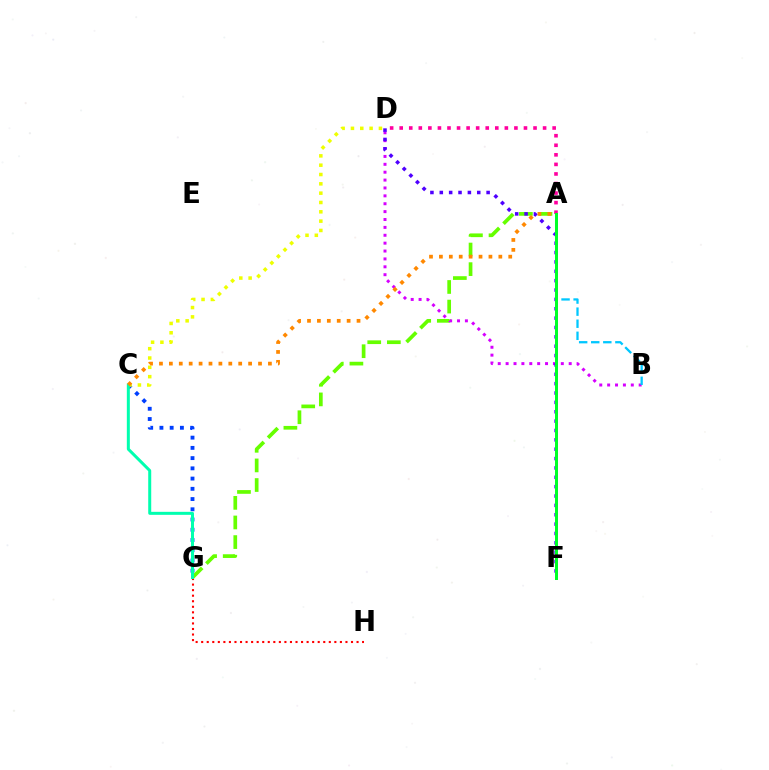{('C', 'G'): [{'color': '#003fff', 'line_style': 'dotted', 'thickness': 2.78}, {'color': '#00ffaf', 'line_style': 'solid', 'thickness': 2.16}], ('G', 'H'): [{'color': '#ff0000', 'line_style': 'dotted', 'thickness': 1.51}], ('A', 'G'): [{'color': '#66ff00', 'line_style': 'dashed', 'thickness': 2.66}], ('B', 'D'): [{'color': '#d600ff', 'line_style': 'dotted', 'thickness': 2.14}], ('C', 'D'): [{'color': '#eeff00', 'line_style': 'dotted', 'thickness': 2.53}], ('A', 'D'): [{'color': '#ff00a0', 'line_style': 'dotted', 'thickness': 2.6}], ('D', 'F'): [{'color': '#4f00ff', 'line_style': 'dotted', 'thickness': 2.54}], ('A', 'B'): [{'color': '#00c7ff', 'line_style': 'dashed', 'thickness': 1.64}], ('A', 'F'): [{'color': '#00ff27', 'line_style': 'solid', 'thickness': 2.16}], ('A', 'C'): [{'color': '#ff8800', 'line_style': 'dotted', 'thickness': 2.69}]}